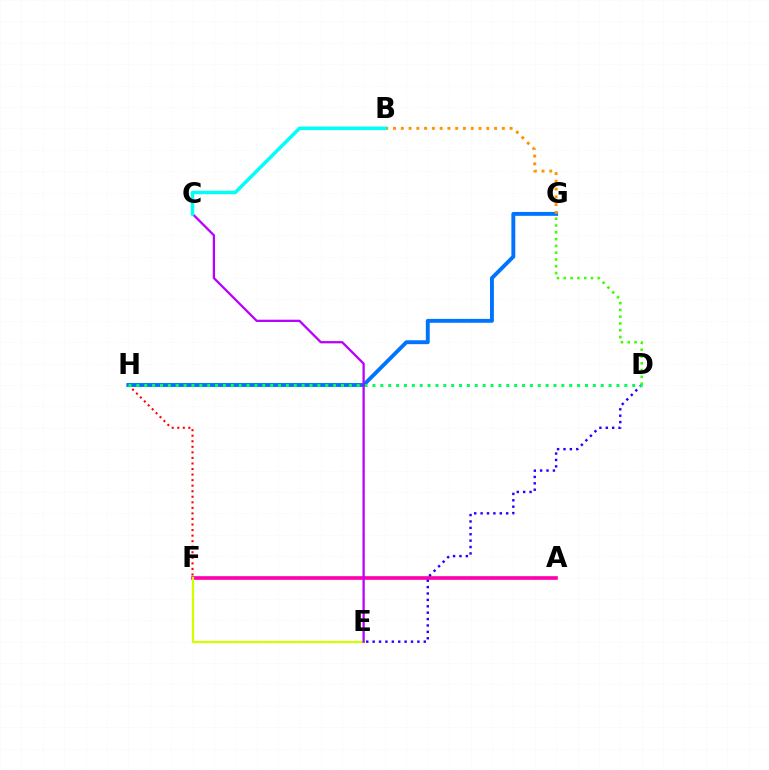{('A', 'F'): [{'color': '#ff00ac', 'line_style': 'solid', 'thickness': 2.63}], ('F', 'H'): [{'color': '#ff0000', 'line_style': 'dotted', 'thickness': 1.51}], ('D', 'G'): [{'color': '#3dff00', 'line_style': 'dotted', 'thickness': 1.85}], ('E', 'F'): [{'color': '#d1ff00', 'line_style': 'solid', 'thickness': 1.63}], ('G', 'H'): [{'color': '#0074ff', 'line_style': 'solid', 'thickness': 2.8}], ('D', 'E'): [{'color': '#2500ff', 'line_style': 'dotted', 'thickness': 1.74}], ('B', 'G'): [{'color': '#ff9400', 'line_style': 'dotted', 'thickness': 2.11}], ('D', 'H'): [{'color': '#00ff5c', 'line_style': 'dotted', 'thickness': 2.14}], ('C', 'E'): [{'color': '#b900ff', 'line_style': 'solid', 'thickness': 1.64}], ('B', 'C'): [{'color': '#00fff6', 'line_style': 'solid', 'thickness': 2.52}]}